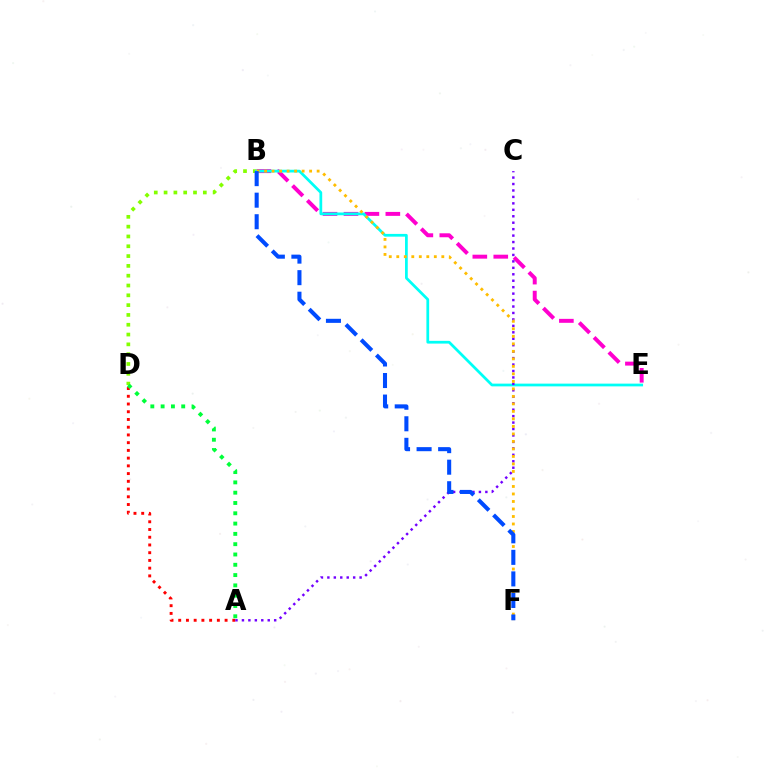{('B', 'D'): [{'color': '#84ff00', 'line_style': 'dotted', 'thickness': 2.67}], ('B', 'E'): [{'color': '#ff00cf', 'line_style': 'dashed', 'thickness': 2.84}, {'color': '#00fff6', 'line_style': 'solid', 'thickness': 1.98}], ('A', 'D'): [{'color': '#ff0000', 'line_style': 'dotted', 'thickness': 2.1}, {'color': '#00ff39', 'line_style': 'dotted', 'thickness': 2.8}], ('A', 'C'): [{'color': '#7200ff', 'line_style': 'dotted', 'thickness': 1.75}], ('B', 'F'): [{'color': '#ffbd00', 'line_style': 'dotted', 'thickness': 2.04}, {'color': '#004bff', 'line_style': 'dashed', 'thickness': 2.93}]}